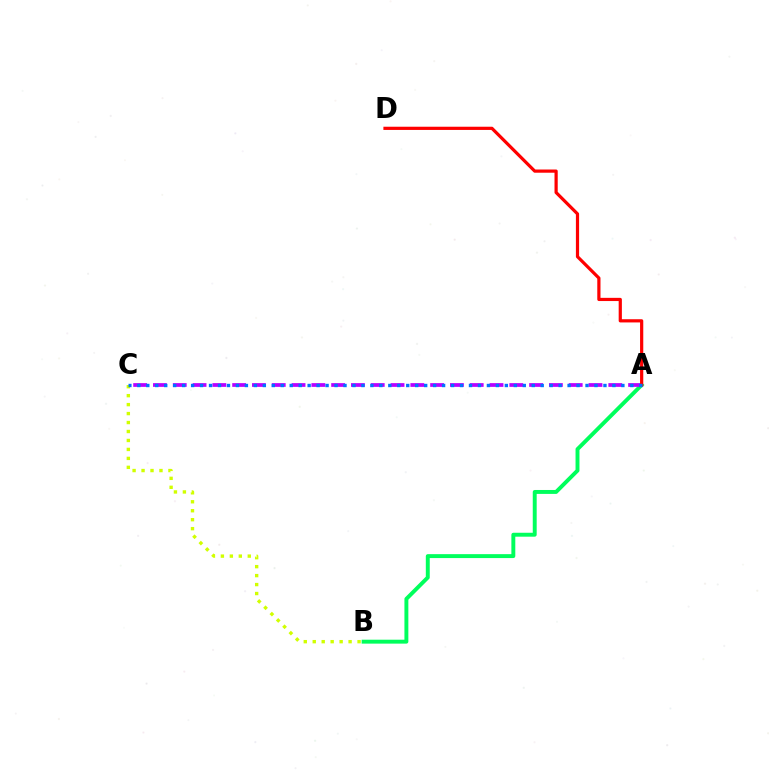{('A', 'B'): [{'color': '#00ff5c', 'line_style': 'solid', 'thickness': 2.83}], ('A', 'C'): [{'color': '#b900ff', 'line_style': 'dashed', 'thickness': 2.69}, {'color': '#0074ff', 'line_style': 'dotted', 'thickness': 2.44}], ('B', 'C'): [{'color': '#d1ff00', 'line_style': 'dotted', 'thickness': 2.44}], ('A', 'D'): [{'color': '#ff0000', 'line_style': 'solid', 'thickness': 2.31}]}